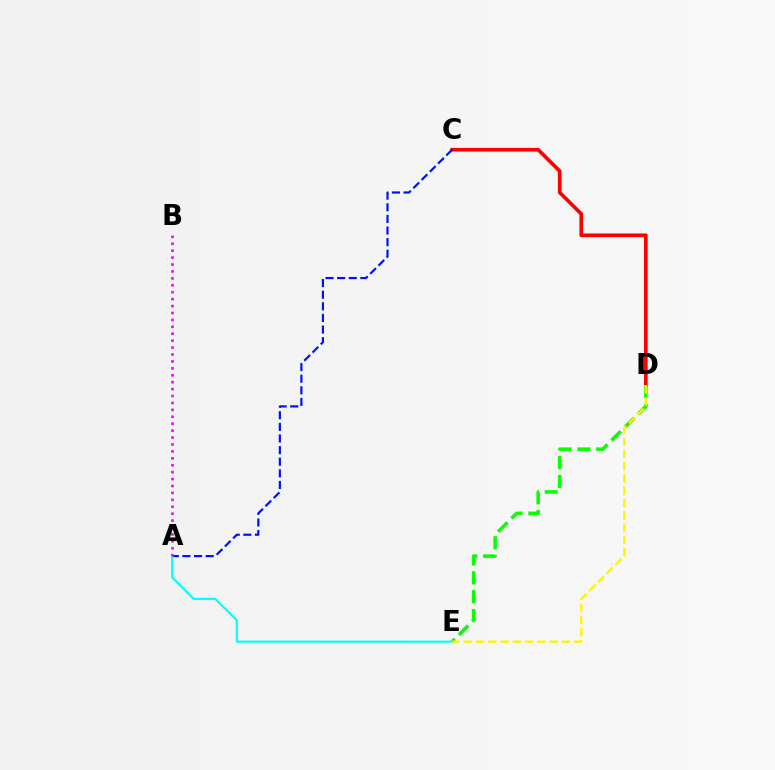{('C', 'D'): [{'color': '#ff0000', 'line_style': 'solid', 'thickness': 2.63}], ('A', 'C'): [{'color': '#0010ff', 'line_style': 'dashed', 'thickness': 1.58}], ('A', 'E'): [{'color': '#00fff6', 'line_style': 'solid', 'thickness': 1.53}], ('D', 'E'): [{'color': '#08ff00', 'line_style': 'dashed', 'thickness': 2.56}, {'color': '#fcf500', 'line_style': 'dashed', 'thickness': 1.67}], ('A', 'B'): [{'color': '#ee00ff', 'line_style': 'dotted', 'thickness': 1.88}]}